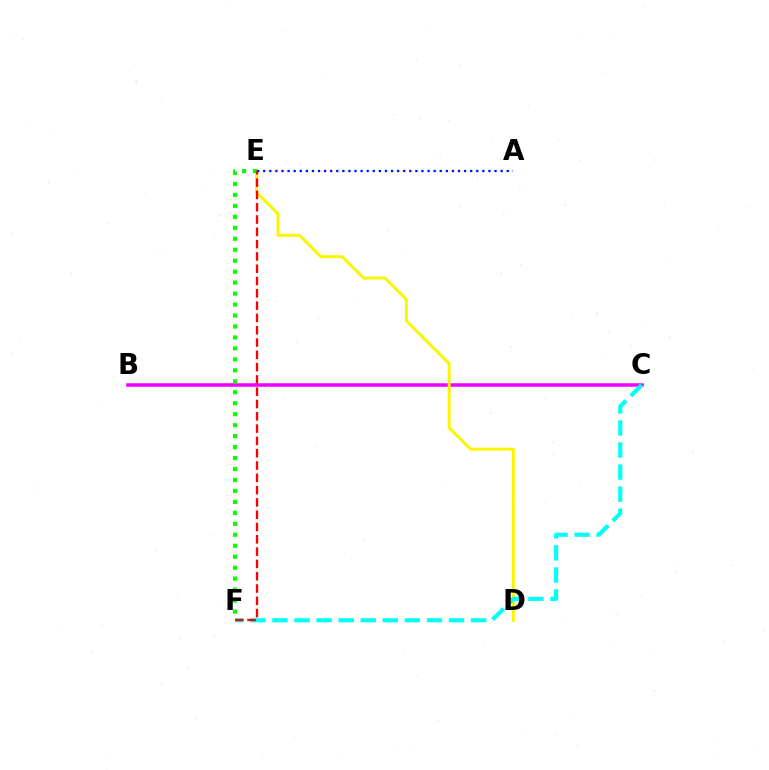{('B', 'C'): [{'color': '#ee00ff', 'line_style': 'solid', 'thickness': 2.53}], ('D', 'E'): [{'color': '#fcf500', 'line_style': 'solid', 'thickness': 2.12}], ('A', 'E'): [{'color': '#0010ff', 'line_style': 'dotted', 'thickness': 1.65}], ('E', 'F'): [{'color': '#08ff00', 'line_style': 'dotted', 'thickness': 2.98}, {'color': '#ff0000', 'line_style': 'dashed', 'thickness': 1.67}], ('C', 'F'): [{'color': '#00fff6', 'line_style': 'dashed', 'thickness': 3.0}]}